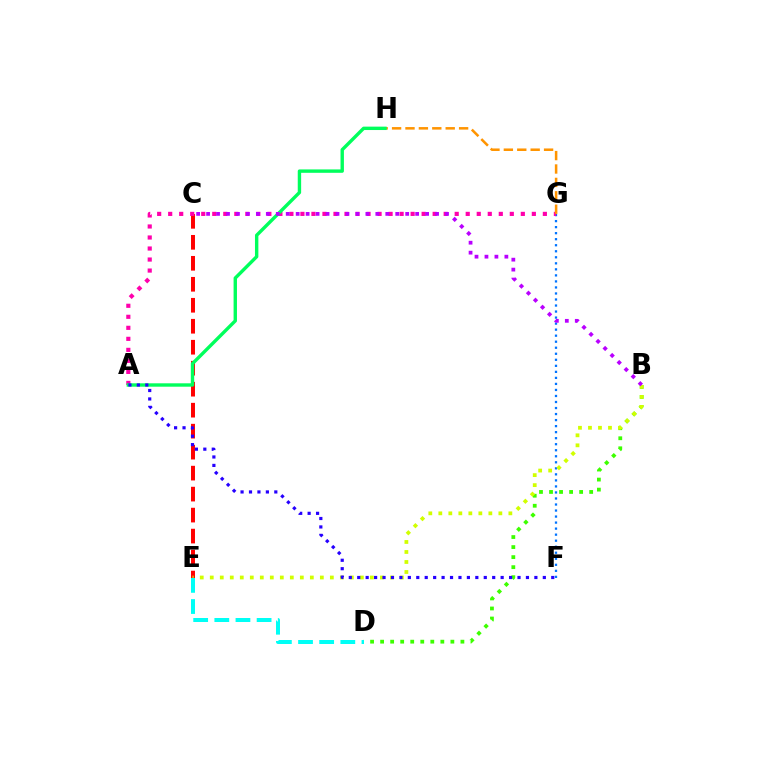{('C', 'E'): [{'color': '#ff0000', 'line_style': 'dashed', 'thickness': 2.85}], ('F', 'G'): [{'color': '#0074ff', 'line_style': 'dotted', 'thickness': 1.64}], ('A', 'G'): [{'color': '#ff00ac', 'line_style': 'dotted', 'thickness': 2.99}], ('G', 'H'): [{'color': '#ff9400', 'line_style': 'dashed', 'thickness': 1.82}], ('A', 'H'): [{'color': '#00ff5c', 'line_style': 'solid', 'thickness': 2.44}], ('B', 'D'): [{'color': '#3dff00', 'line_style': 'dotted', 'thickness': 2.73}], ('B', 'E'): [{'color': '#d1ff00', 'line_style': 'dotted', 'thickness': 2.72}], ('B', 'C'): [{'color': '#b900ff', 'line_style': 'dotted', 'thickness': 2.7}], ('A', 'F'): [{'color': '#2500ff', 'line_style': 'dotted', 'thickness': 2.29}], ('D', 'E'): [{'color': '#00fff6', 'line_style': 'dashed', 'thickness': 2.87}]}